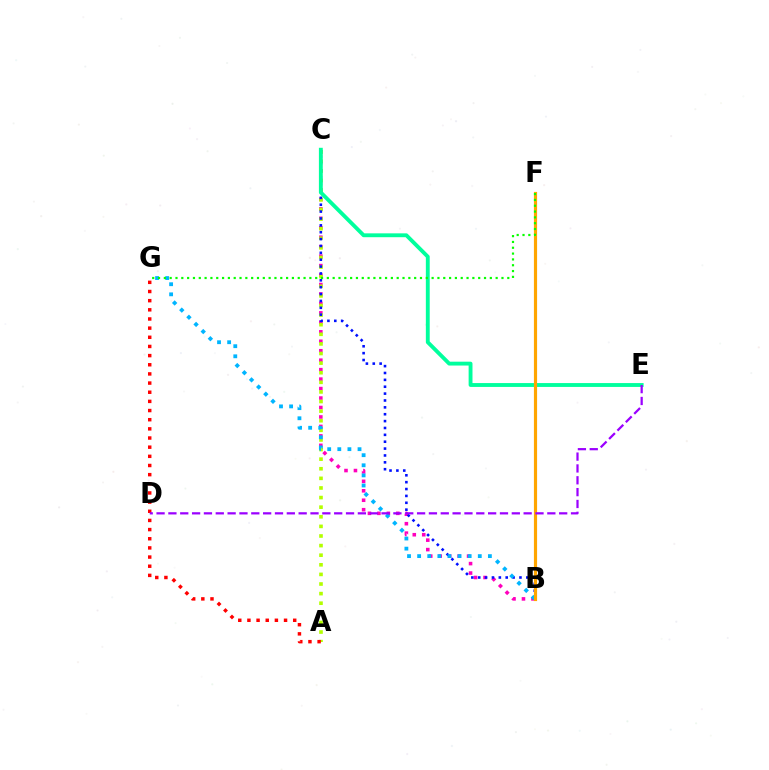{('B', 'C'): [{'color': '#ff00bd', 'line_style': 'dotted', 'thickness': 2.57}, {'color': '#0010ff', 'line_style': 'dotted', 'thickness': 1.87}], ('A', 'C'): [{'color': '#b3ff00', 'line_style': 'dotted', 'thickness': 2.61}], ('C', 'E'): [{'color': '#00ff9d', 'line_style': 'solid', 'thickness': 2.78}], ('A', 'G'): [{'color': '#ff0000', 'line_style': 'dotted', 'thickness': 2.49}], ('B', 'G'): [{'color': '#00b5ff', 'line_style': 'dotted', 'thickness': 2.75}], ('B', 'F'): [{'color': '#ffa500', 'line_style': 'solid', 'thickness': 2.29}], ('D', 'E'): [{'color': '#9b00ff', 'line_style': 'dashed', 'thickness': 1.61}], ('F', 'G'): [{'color': '#08ff00', 'line_style': 'dotted', 'thickness': 1.58}]}